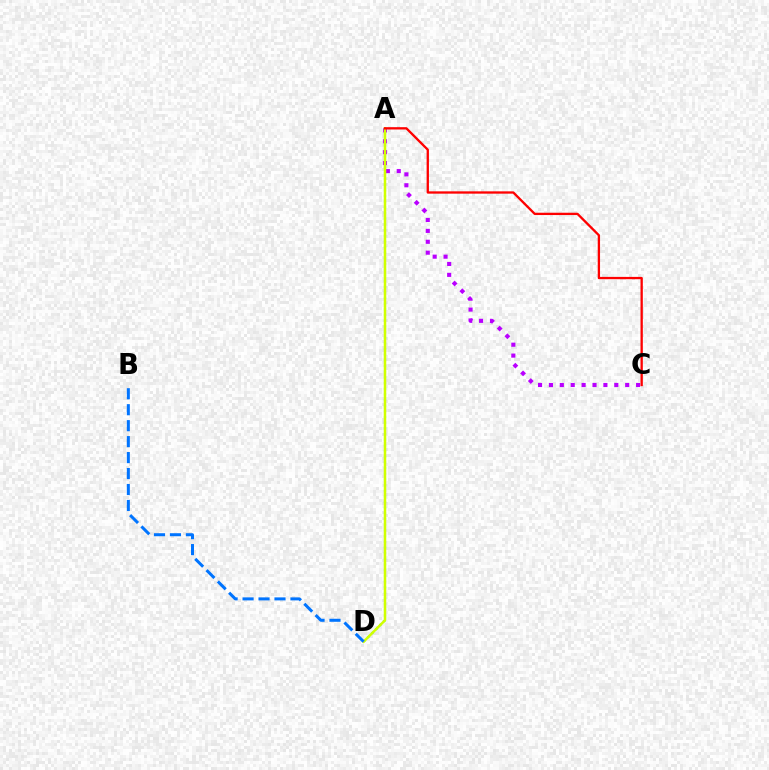{('A', 'D'): [{'color': '#00ff5c', 'line_style': 'dotted', 'thickness': 1.54}, {'color': '#d1ff00', 'line_style': 'solid', 'thickness': 1.79}], ('A', 'C'): [{'color': '#b900ff', 'line_style': 'dotted', 'thickness': 2.96}, {'color': '#ff0000', 'line_style': 'solid', 'thickness': 1.66}], ('B', 'D'): [{'color': '#0074ff', 'line_style': 'dashed', 'thickness': 2.17}]}